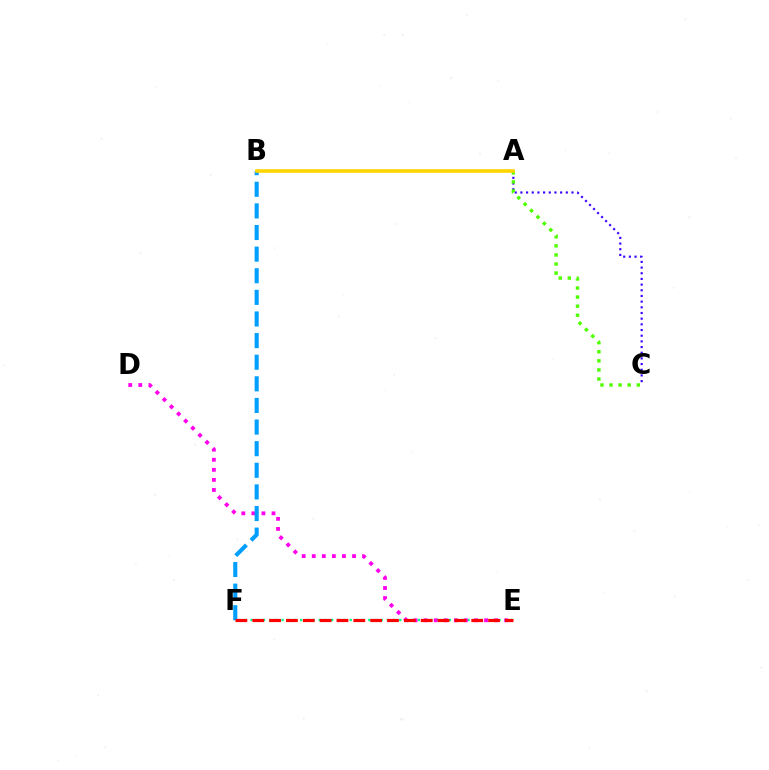{('E', 'F'): [{'color': '#00ff86', 'line_style': 'dotted', 'thickness': 1.68}, {'color': '#ff0000', 'line_style': 'dashed', 'thickness': 2.29}], ('A', 'C'): [{'color': '#3700ff', 'line_style': 'dotted', 'thickness': 1.54}, {'color': '#4fff00', 'line_style': 'dotted', 'thickness': 2.47}], ('D', 'E'): [{'color': '#ff00ed', 'line_style': 'dotted', 'thickness': 2.74}], ('B', 'F'): [{'color': '#009eff', 'line_style': 'dashed', 'thickness': 2.94}], ('A', 'B'): [{'color': '#ffd500', 'line_style': 'solid', 'thickness': 2.61}]}